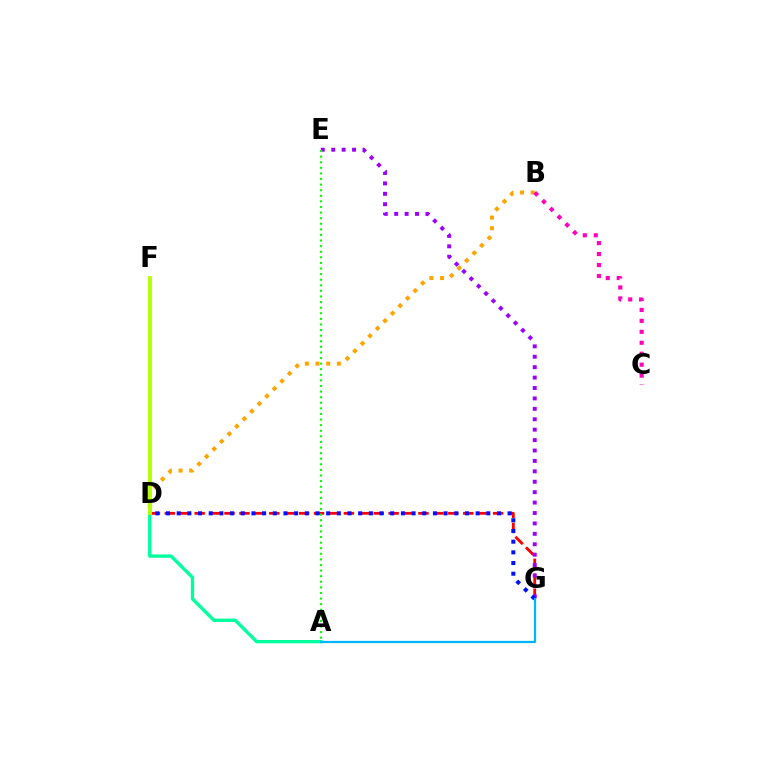{('D', 'G'): [{'color': '#ff0000', 'line_style': 'dashed', 'thickness': 2.03}, {'color': '#0010ff', 'line_style': 'dotted', 'thickness': 2.9}], ('E', 'G'): [{'color': '#9b00ff', 'line_style': 'dotted', 'thickness': 2.83}], ('B', 'D'): [{'color': '#ffa500', 'line_style': 'dotted', 'thickness': 2.9}], ('A', 'D'): [{'color': '#00ff9d', 'line_style': 'solid', 'thickness': 2.4}], ('A', 'E'): [{'color': '#08ff00', 'line_style': 'dotted', 'thickness': 1.52}], ('A', 'G'): [{'color': '#00b5ff', 'line_style': 'solid', 'thickness': 1.62}], ('D', 'F'): [{'color': '#b3ff00', 'line_style': 'solid', 'thickness': 2.74}], ('B', 'C'): [{'color': '#ff00bd', 'line_style': 'dotted', 'thickness': 2.98}]}